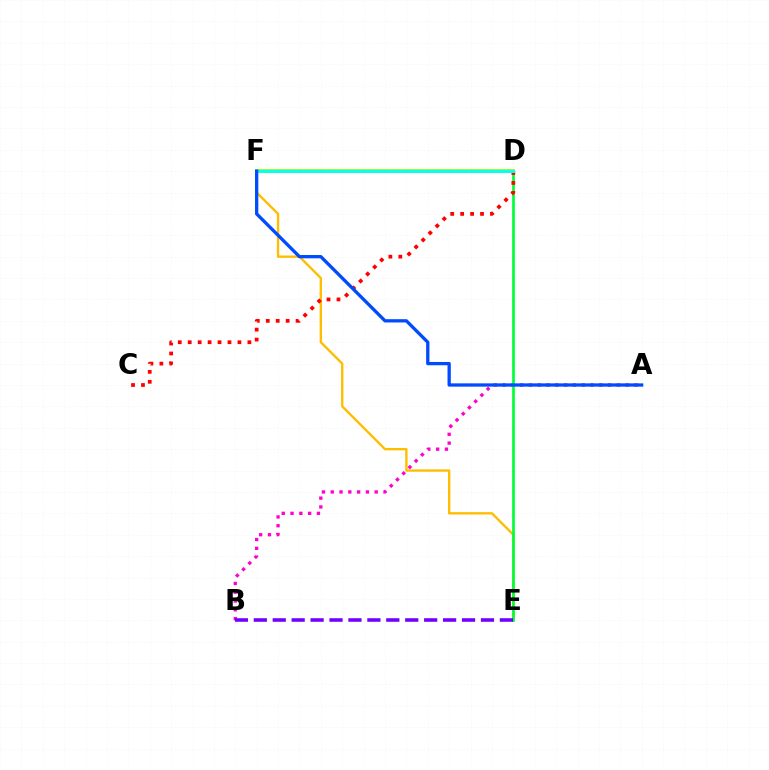{('A', 'B'): [{'color': '#ff00cf', 'line_style': 'dotted', 'thickness': 2.39}], ('E', 'F'): [{'color': '#ffbd00', 'line_style': 'solid', 'thickness': 1.7}], ('D', 'E'): [{'color': '#00ff39', 'line_style': 'solid', 'thickness': 1.96}], ('C', 'D'): [{'color': '#ff0000', 'line_style': 'dotted', 'thickness': 2.7}], ('D', 'F'): [{'color': '#84ff00', 'line_style': 'solid', 'thickness': 2.63}, {'color': '#00fff6', 'line_style': 'solid', 'thickness': 2.0}], ('A', 'F'): [{'color': '#004bff', 'line_style': 'solid', 'thickness': 2.37}], ('B', 'E'): [{'color': '#7200ff', 'line_style': 'dashed', 'thickness': 2.57}]}